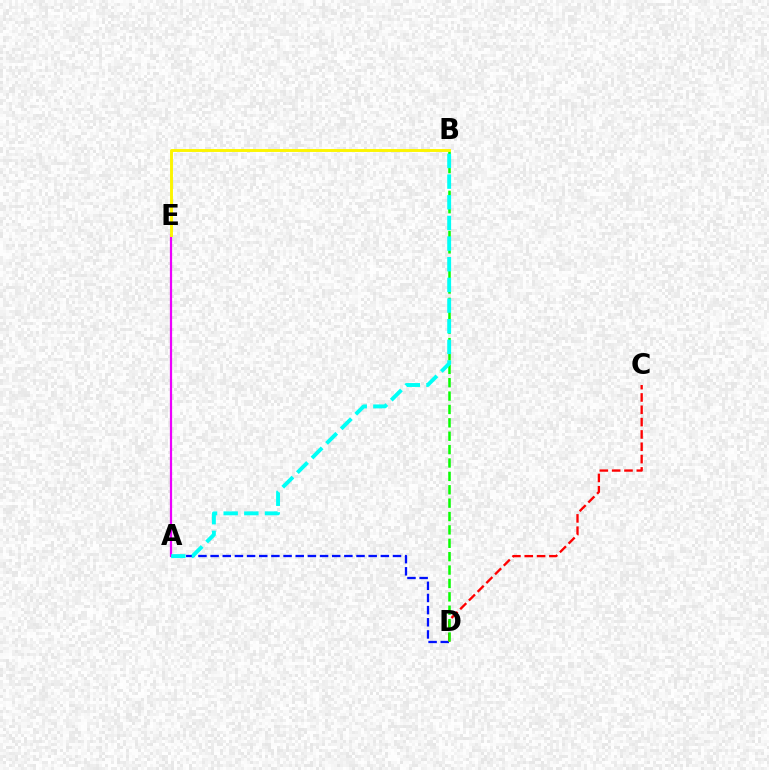{('A', 'D'): [{'color': '#0010ff', 'line_style': 'dashed', 'thickness': 1.65}], ('A', 'E'): [{'color': '#ee00ff', 'line_style': 'solid', 'thickness': 1.6}], ('C', 'D'): [{'color': '#ff0000', 'line_style': 'dashed', 'thickness': 1.67}], ('B', 'D'): [{'color': '#08ff00', 'line_style': 'dashed', 'thickness': 1.82}], ('B', 'E'): [{'color': '#fcf500', 'line_style': 'solid', 'thickness': 2.1}], ('A', 'B'): [{'color': '#00fff6', 'line_style': 'dashed', 'thickness': 2.81}]}